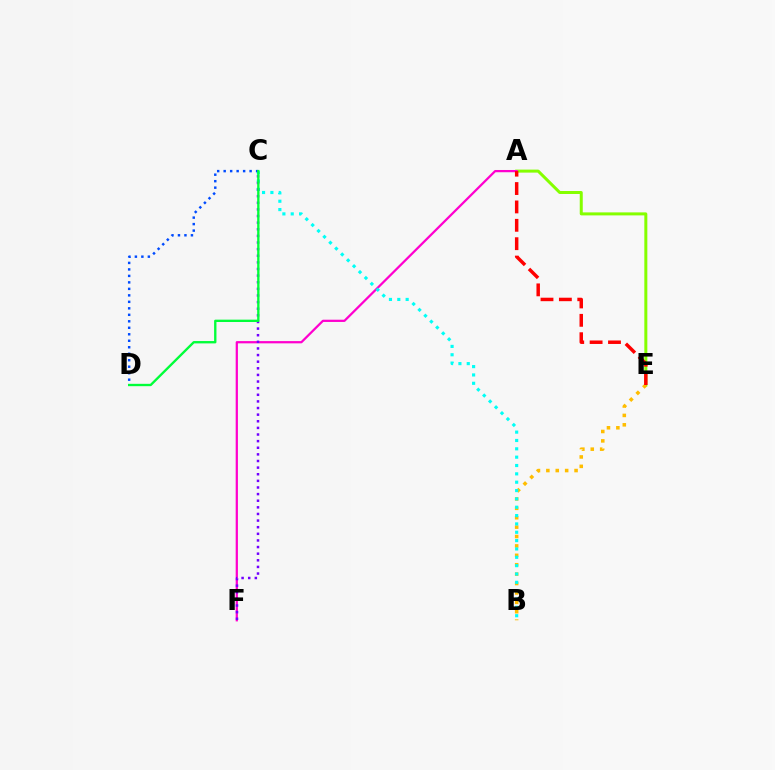{('A', 'E'): [{'color': '#84ff00', 'line_style': 'solid', 'thickness': 2.16}, {'color': '#ff0000', 'line_style': 'dashed', 'thickness': 2.5}], ('B', 'E'): [{'color': '#ffbd00', 'line_style': 'dotted', 'thickness': 2.55}], ('A', 'F'): [{'color': '#ff00cf', 'line_style': 'solid', 'thickness': 1.61}], ('B', 'C'): [{'color': '#00fff6', 'line_style': 'dotted', 'thickness': 2.27}], ('C', 'F'): [{'color': '#7200ff', 'line_style': 'dotted', 'thickness': 1.8}], ('C', 'D'): [{'color': '#004bff', 'line_style': 'dotted', 'thickness': 1.76}, {'color': '#00ff39', 'line_style': 'solid', 'thickness': 1.69}]}